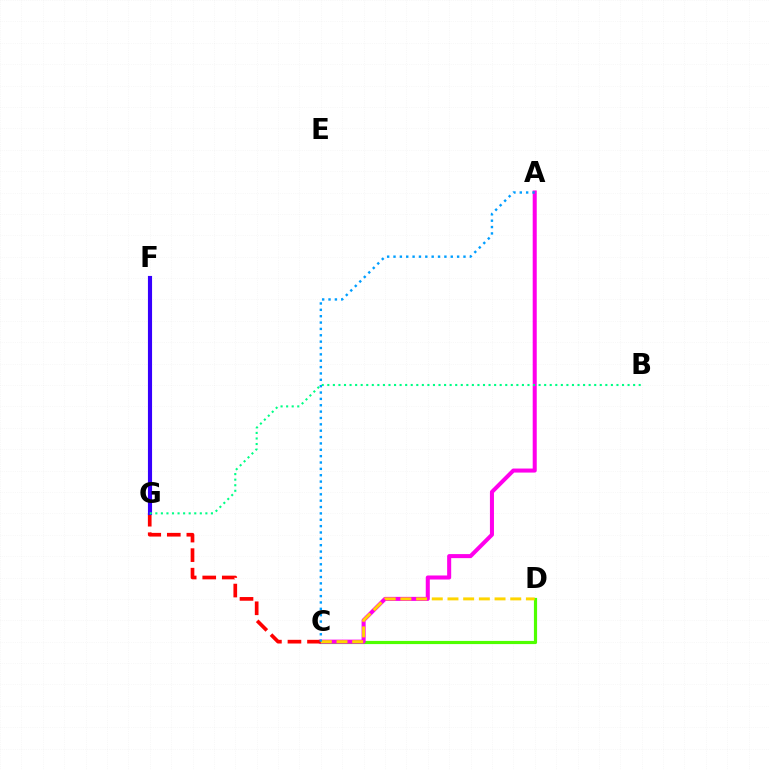{('C', 'D'): [{'color': '#4fff00', 'line_style': 'solid', 'thickness': 2.28}, {'color': '#ffd500', 'line_style': 'dashed', 'thickness': 2.13}], ('A', 'C'): [{'color': '#ff00ed', 'line_style': 'solid', 'thickness': 2.91}, {'color': '#009eff', 'line_style': 'dotted', 'thickness': 1.73}], ('C', 'G'): [{'color': '#ff0000', 'line_style': 'dashed', 'thickness': 2.66}], ('F', 'G'): [{'color': '#3700ff', 'line_style': 'solid', 'thickness': 2.97}], ('B', 'G'): [{'color': '#00ff86', 'line_style': 'dotted', 'thickness': 1.51}]}